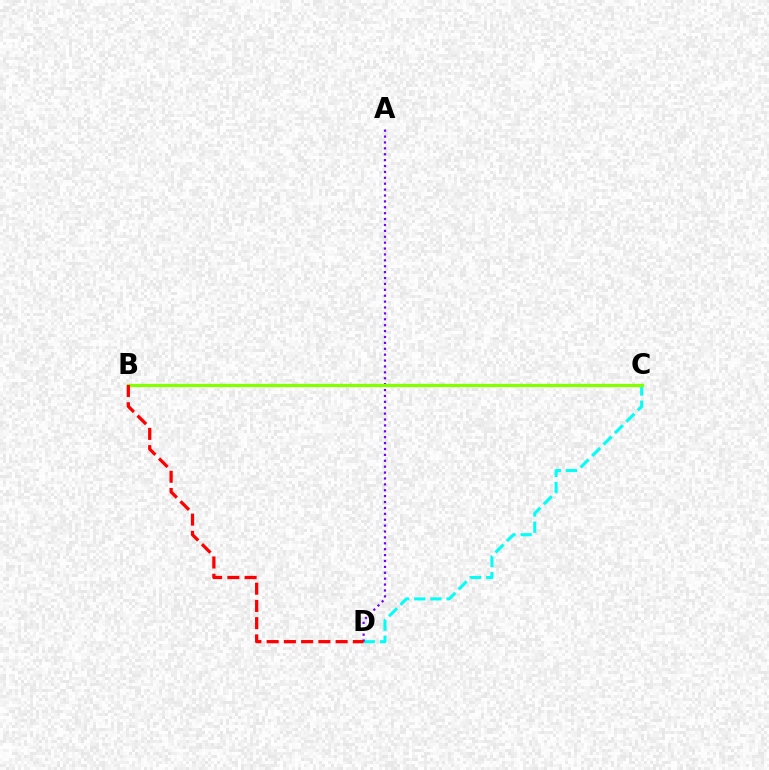{('C', 'D'): [{'color': '#00fff6', 'line_style': 'dashed', 'thickness': 2.2}], ('A', 'D'): [{'color': '#7200ff', 'line_style': 'dotted', 'thickness': 1.6}], ('B', 'C'): [{'color': '#84ff00', 'line_style': 'solid', 'thickness': 2.34}], ('B', 'D'): [{'color': '#ff0000', 'line_style': 'dashed', 'thickness': 2.34}]}